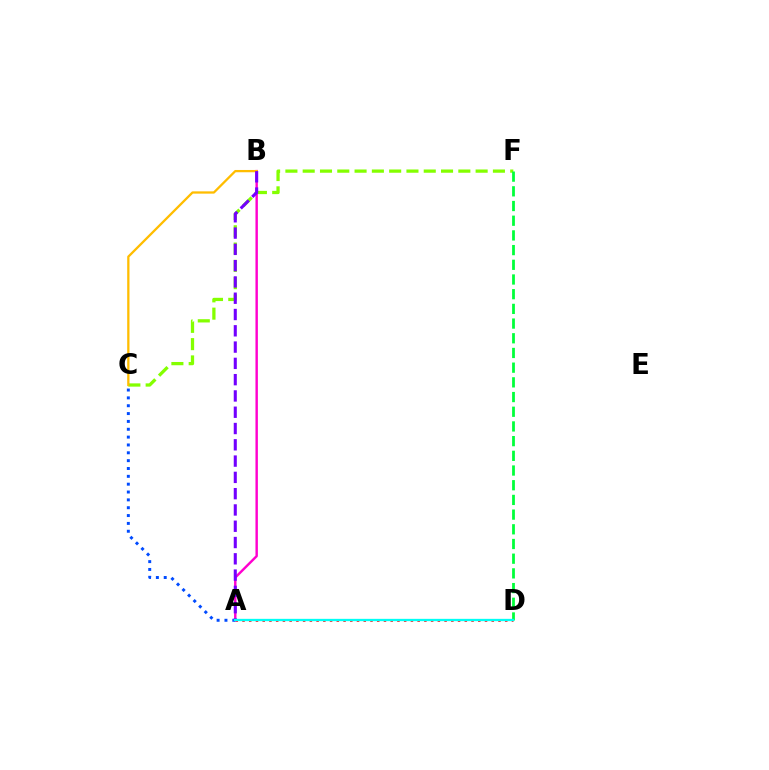{('A', 'D'): [{'color': '#ff0000', 'line_style': 'dotted', 'thickness': 1.83}, {'color': '#00fff6', 'line_style': 'solid', 'thickness': 1.66}], ('C', 'F'): [{'color': '#84ff00', 'line_style': 'dashed', 'thickness': 2.35}], ('A', 'B'): [{'color': '#ff00cf', 'line_style': 'solid', 'thickness': 1.75}, {'color': '#7200ff', 'line_style': 'dashed', 'thickness': 2.21}], ('A', 'C'): [{'color': '#004bff', 'line_style': 'dotted', 'thickness': 2.13}], ('B', 'C'): [{'color': '#ffbd00', 'line_style': 'solid', 'thickness': 1.64}], ('D', 'F'): [{'color': '#00ff39', 'line_style': 'dashed', 'thickness': 2.0}]}